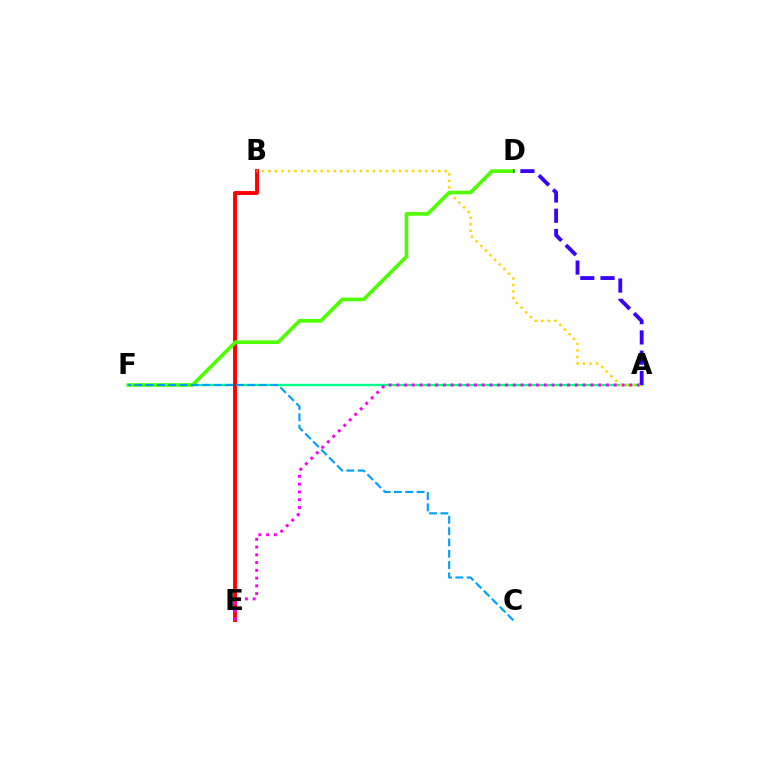{('A', 'F'): [{'color': '#00ff86', 'line_style': 'solid', 'thickness': 1.69}], ('B', 'E'): [{'color': '#ff0000', 'line_style': 'solid', 'thickness': 2.8}], ('A', 'E'): [{'color': '#ff00ed', 'line_style': 'dotted', 'thickness': 2.11}], ('A', 'B'): [{'color': '#ffd500', 'line_style': 'dotted', 'thickness': 1.78}], ('D', 'F'): [{'color': '#4fff00', 'line_style': 'solid', 'thickness': 2.63}], ('A', 'D'): [{'color': '#3700ff', 'line_style': 'dashed', 'thickness': 2.75}], ('C', 'F'): [{'color': '#009eff', 'line_style': 'dashed', 'thickness': 1.54}]}